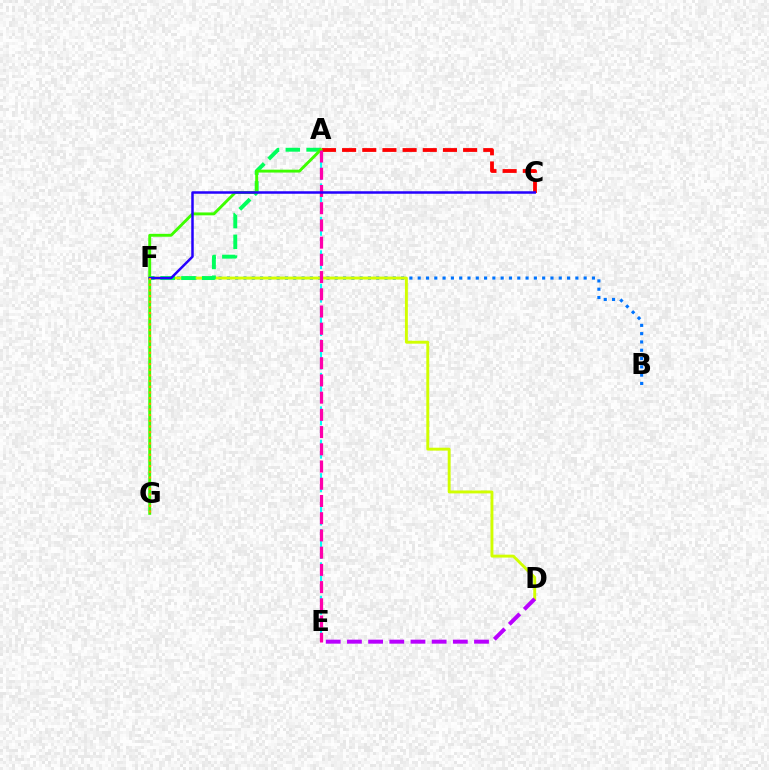{('B', 'F'): [{'color': '#0074ff', 'line_style': 'dotted', 'thickness': 2.25}], ('A', 'C'): [{'color': '#ff0000', 'line_style': 'dashed', 'thickness': 2.74}], ('D', 'F'): [{'color': '#d1ff00', 'line_style': 'solid', 'thickness': 2.09}], ('A', 'F'): [{'color': '#00ff5c', 'line_style': 'dashed', 'thickness': 2.82}], ('A', 'E'): [{'color': '#00fff6', 'line_style': 'dashed', 'thickness': 1.51}, {'color': '#ff00ac', 'line_style': 'dashed', 'thickness': 2.34}], ('A', 'G'): [{'color': '#3dff00', 'line_style': 'solid', 'thickness': 2.08}], ('C', 'F'): [{'color': '#2500ff', 'line_style': 'solid', 'thickness': 1.8}], ('F', 'G'): [{'color': '#ff9400', 'line_style': 'dotted', 'thickness': 1.54}], ('D', 'E'): [{'color': '#b900ff', 'line_style': 'dashed', 'thickness': 2.88}]}